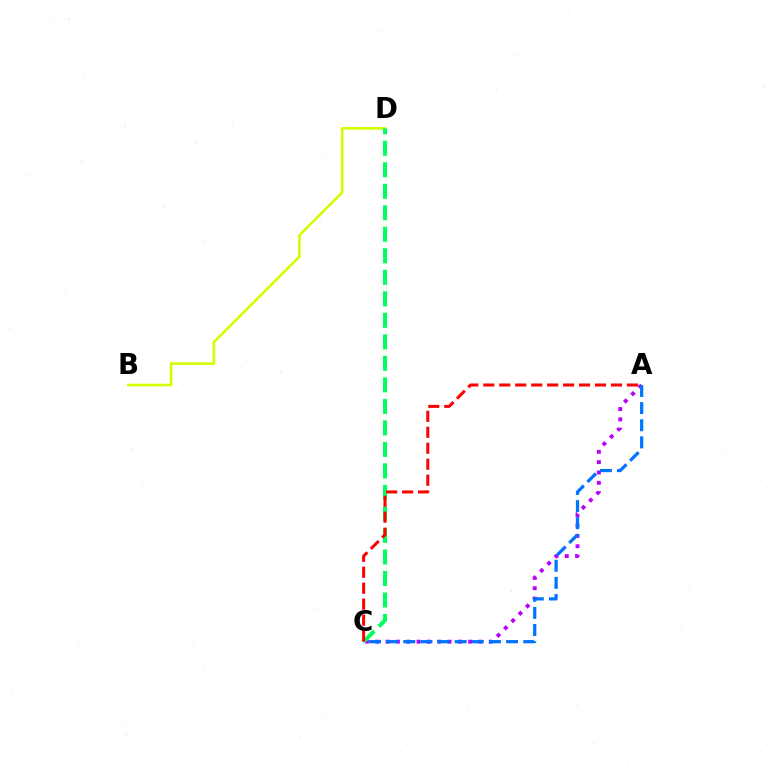{('A', 'C'): [{'color': '#b900ff', 'line_style': 'dotted', 'thickness': 2.81}, {'color': '#0074ff', 'line_style': 'dashed', 'thickness': 2.33}, {'color': '#ff0000', 'line_style': 'dashed', 'thickness': 2.17}], ('B', 'D'): [{'color': '#d1ff00', 'line_style': 'solid', 'thickness': 1.88}], ('C', 'D'): [{'color': '#00ff5c', 'line_style': 'dashed', 'thickness': 2.92}]}